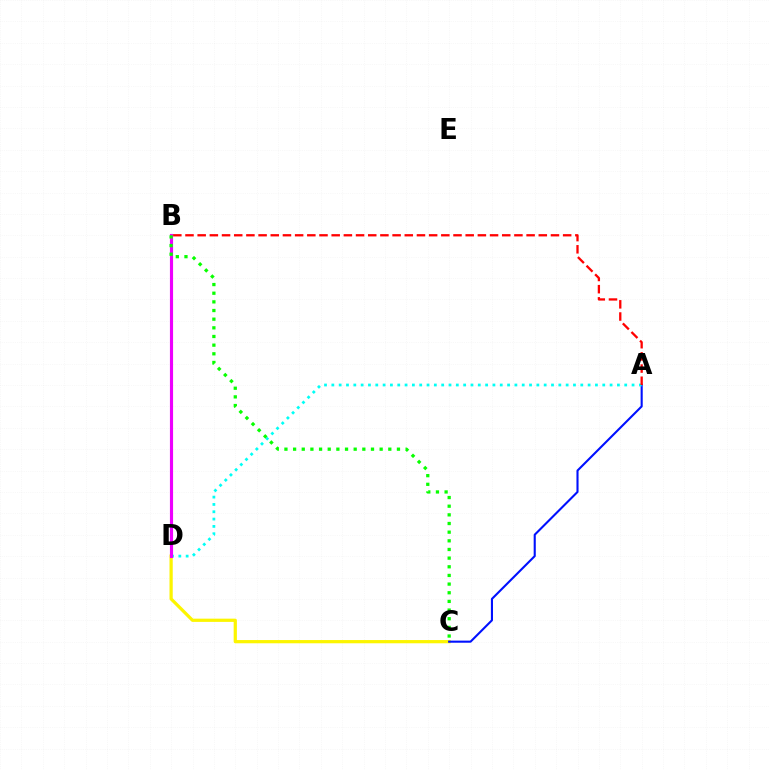{('C', 'D'): [{'color': '#fcf500', 'line_style': 'solid', 'thickness': 2.32}], ('A', 'C'): [{'color': '#0010ff', 'line_style': 'solid', 'thickness': 1.51}], ('A', 'D'): [{'color': '#00fff6', 'line_style': 'dotted', 'thickness': 1.99}], ('A', 'B'): [{'color': '#ff0000', 'line_style': 'dashed', 'thickness': 1.65}], ('B', 'D'): [{'color': '#ee00ff', 'line_style': 'solid', 'thickness': 2.26}], ('B', 'C'): [{'color': '#08ff00', 'line_style': 'dotted', 'thickness': 2.35}]}